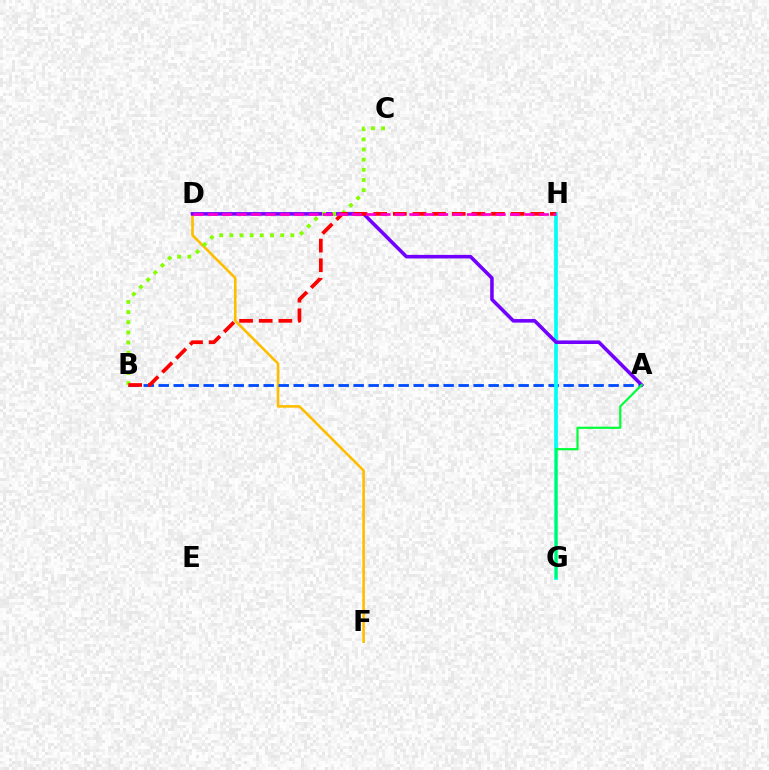{('D', 'F'): [{'color': '#ffbd00', 'line_style': 'solid', 'thickness': 1.88}], ('A', 'B'): [{'color': '#004bff', 'line_style': 'dashed', 'thickness': 2.04}], ('G', 'H'): [{'color': '#00fff6', 'line_style': 'solid', 'thickness': 2.67}], ('A', 'D'): [{'color': '#7200ff', 'line_style': 'solid', 'thickness': 2.57}], ('A', 'G'): [{'color': '#00ff39', 'line_style': 'solid', 'thickness': 1.58}], ('B', 'C'): [{'color': '#84ff00', 'line_style': 'dotted', 'thickness': 2.76}], ('B', 'H'): [{'color': '#ff0000', 'line_style': 'dashed', 'thickness': 2.67}], ('D', 'H'): [{'color': '#ff00cf', 'line_style': 'dashed', 'thickness': 1.95}]}